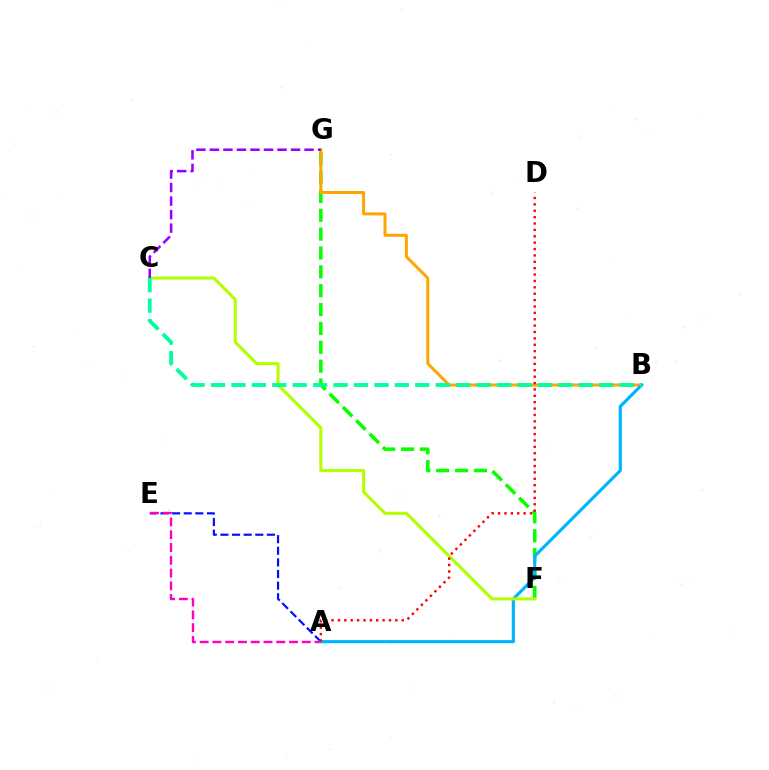{('F', 'G'): [{'color': '#08ff00', 'line_style': 'dashed', 'thickness': 2.56}], ('A', 'E'): [{'color': '#0010ff', 'line_style': 'dashed', 'thickness': 1.58}, {'color': '#ff00bd', 'line_style': 'dashed', 'thickness': 1.73}], ('B', 'G'): [{'color': '#ffa500', 'line_style': 'solid', 'thickness': 2.16}], ('A', 'B'): [{'color': '#00b5ff', 'line_style': 'solid', 'thickness': 2.27}], ('C', 'F'): [{'color': '#b3ff00', 'line_style': 'solid', 'thickness': 2.21}], ('B', 'C'): [{'color': '#00ff9d', 'line_style': 'dashed', 'thickness': 2.78}], ('C', 'G'): [{'color': '#9b00ff', 'line_style': 'dashed', 'thickness': 1.84}], ('A', 'D'): [{'color': '#ff0000', 'line_style': 'dotted', 'thickness': 1.73}]}